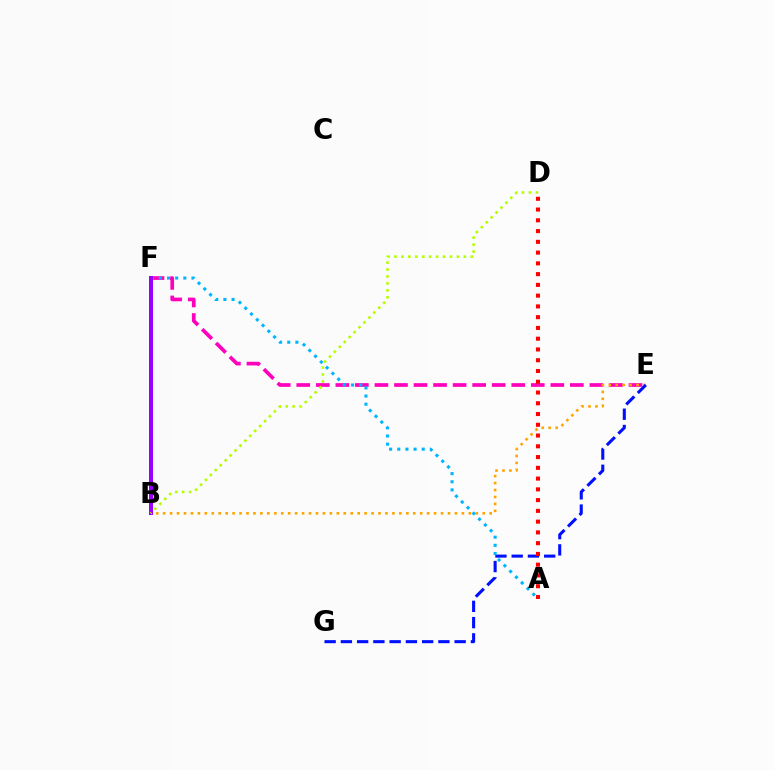{('E', 'F'): [{'color': '#ff00bd', 'line_style': 'dashed', 'thickness': 2.65}], ('B', 'E'): [{'color': '#ffa500', 'line_style': 'dotted', 'thickness': 1.89}], ('E', 'G'): [{'color': '#0010ff', 'line_style': 'dashed', 'thickness': 2.21}], ('A', 'D'): [{'color': '#ff0000', 'line_style': 'dotted', 'thickness': 2.92}], ('B', 'F'): [{'color': '#00ff9d', 'line_style': 'solid', 'thickness': 2.53}, {'color': '#08ff00', 'line_style': 'dotted', 'thickness': 1.93}, {'color': '#9b00ff', 'line_style': 'solid', 'thickness': 2.88}], ('A', 'F'): [{'color': '#00b5ff', 'line_style': 'dotted', 'thickness': 2.21}], ('B', 'D'): [{'color': '#b3ff00', 'line_style': 'dotted', 'thickness': 1.89}]}